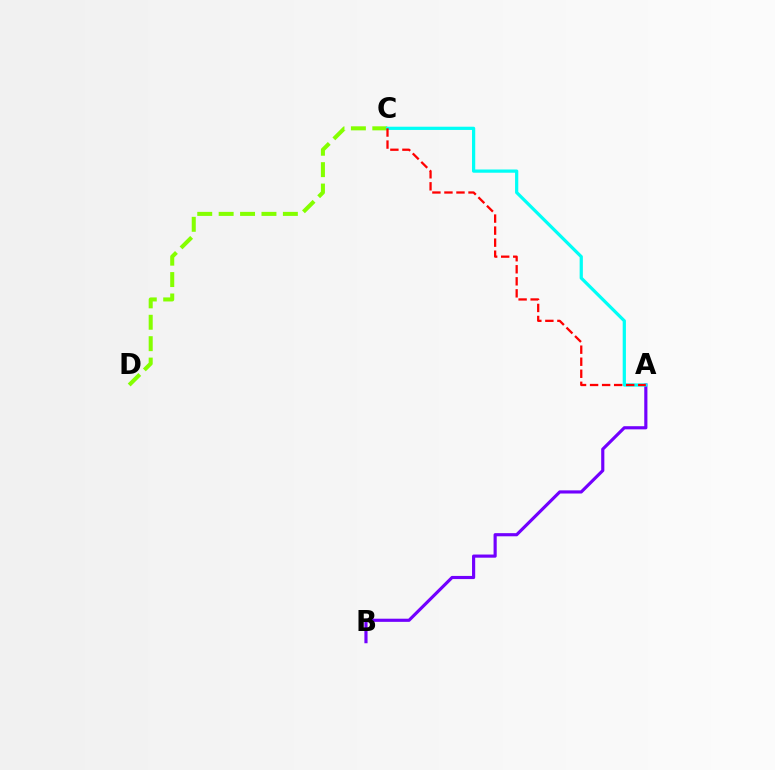{('C', 'D'): [{'color': '#84ff00', 'line_style': 'dashed', 'thickness': 2.91}], ('A', 'B'): [{'color': '#7200ff', 'line_style': 'solid', 'thickness': 2.27}], ('A', 'C'): [{'color': '#00fff6', 'line_style': 'solid', 'thickness': 2.32}, {'color': '#ff0000', 'line_style': 'dashed', 'thickness': 1.64}]}